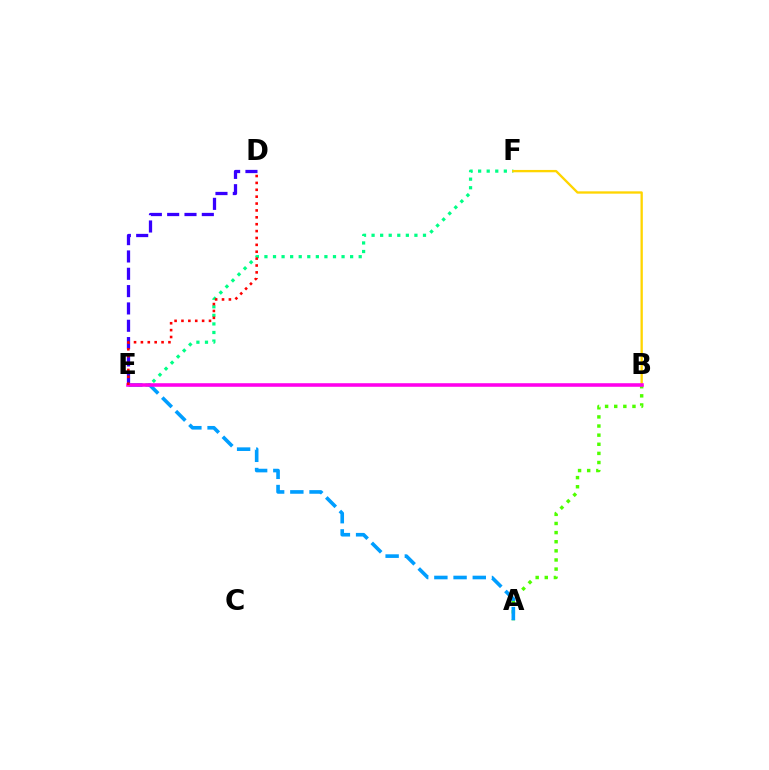{('D', 'E'): [{'color': '#3700ff', 'line_style': 'dashed', 'thickness': 2.35}, {'color': '#ff0000', 'line_style': 'dotted', 'thickness': 1.87}], ('E', 'F'): [{'color': '#00ff86', 'line_style': 'dotted', 'thickness': 2.33}], ('A', 'B'): [{'color': '#4fff00', 'line_style': 'dotted', 'thickness': 2.48}], ('B', 'F'): [{'color': '#ffd500', 'line_style': 'solid', 'thickness': 1.68}], ('A', 'E'): [{'color': '#009eff', 'line_style': 'dashed', 'thickness': 2.61}], ('B', 'E'): [{'color': '#ff00ed', 'line_style': 'solid', 'thickness': 2.57}]}